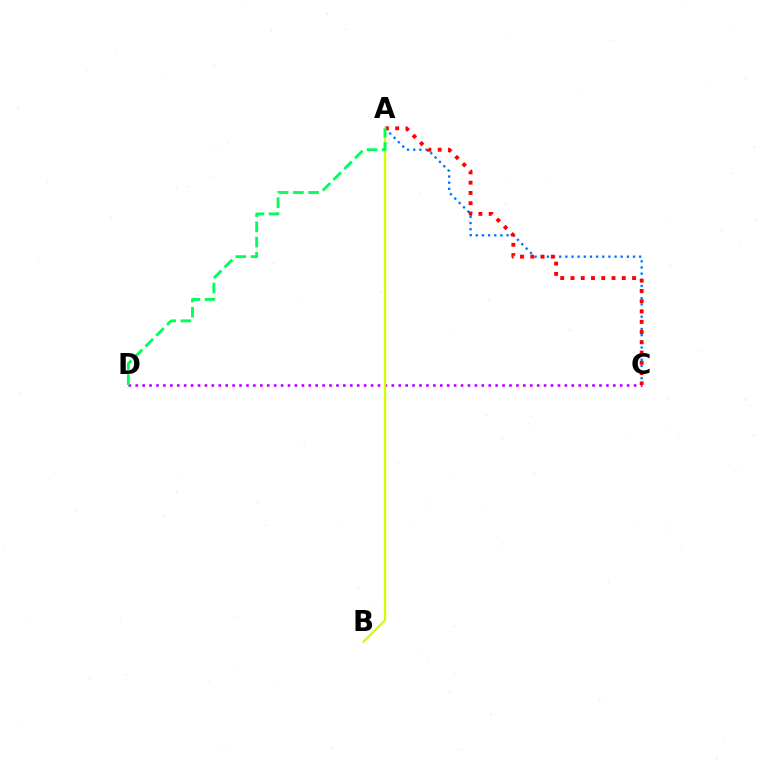{('C', 'D'): [{'color': '#b900ff', 'line_style': 'dotted', 'thickness': 1.88}], ('A', 'C'): [{'color': '#0074ff', 'line_style': 'dotted', 'thickness': 1.67}, {'color': '#ff0000', 'line_style': 'dotted', 'thickness': 2.79}], ('A', 'B'): [{'color': '#d1ff00', 'line_style': 'solid', 'thickness': 1.67}], ('A', 'D'): [{'color': '#00ff5c', 'line_style': 'dashed', 'thickness': 2.07}]}